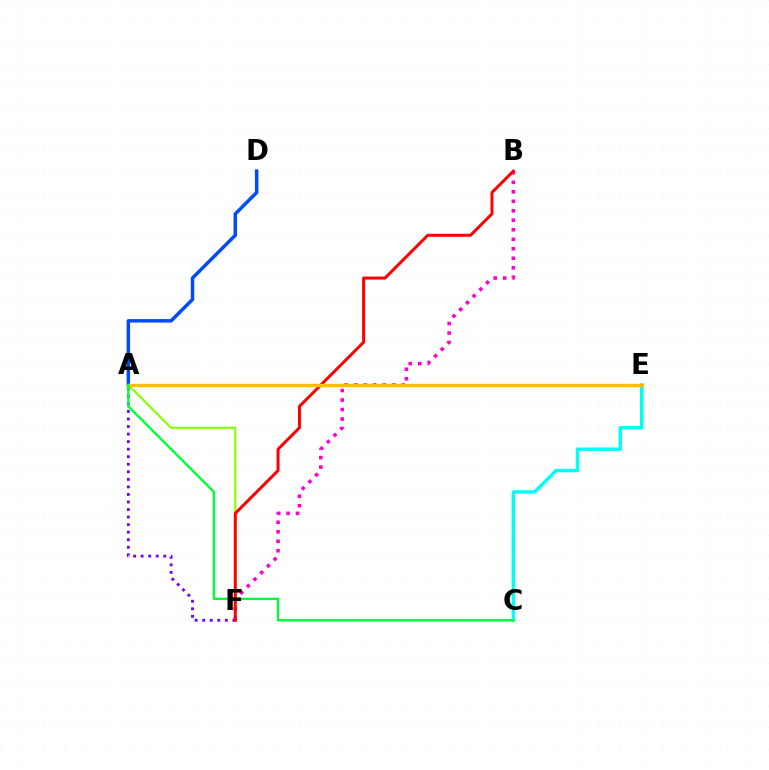{('C', 'E'): [{'color': '#00fff6', 'line_style': 'solid', 'thickness': 2.49}], ('A', 'F'): [{'color': '#84ff00', 'line_style': 'solid', 'thickness': 1.54}, {'color': '#7200ff', 'line_style': 'dotted', 'thickness': 2.05}], ('A', 'D'): [{'color': '#004bff', 'line_style': 'solid', 'thickness': 2.51}], ('B', 'F'): [{'color': '#ff00cf', 'line_style': 'dotted', 'thickness': 2.58}, {'color': '#ff0000', 'line_style': 'solid', 'thickness': 2.15}], ('A', 'E'): [{'color': '#ffbd00', 'line_style': 'solid', 'thickness': 2.41}], ('A', 'C'): [{'color': '#00ff39', 'line_style': 'solid', 'thickness': 1.71}]}